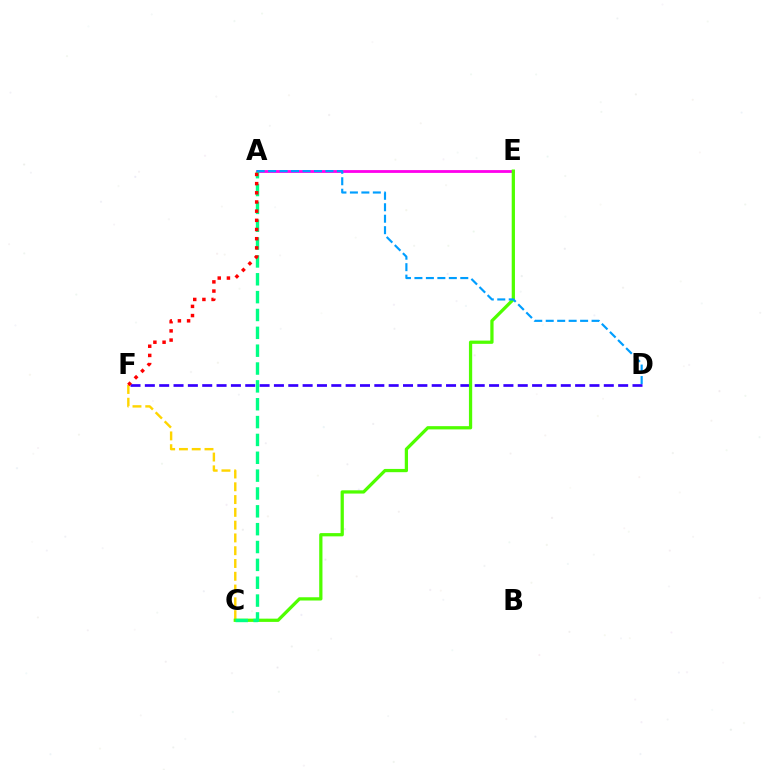{('A', 'E'): [{'color': '#ff00ed', 'line_style': 'solid', 'thickness': 2.02}], ('C', 'F'): [{'color': '#ffd500', 'line_style': 'dashed', 'thickness': 1.74}], ('D', 'F'): [{'color': '#3700ff', 'line_style': 'dashed', 'thickness': 1.95}], ('C', 'E'): [{'color': '#4fff00', 'line_style': 'solid', 'thickness': 2.34}], ('A', 'C'): [{'color': '#00ff86', 'line_style': 'dashed', 'thickness': 2.42}], ('A', 'D'): [{'color': '#009eff', 'line_style': 'dashed', 'thickness': 1.56}], ('A', 'F'): [{'color': '#ff0000', 'line_style': 'dotted', 'thickness': 2.49}]}